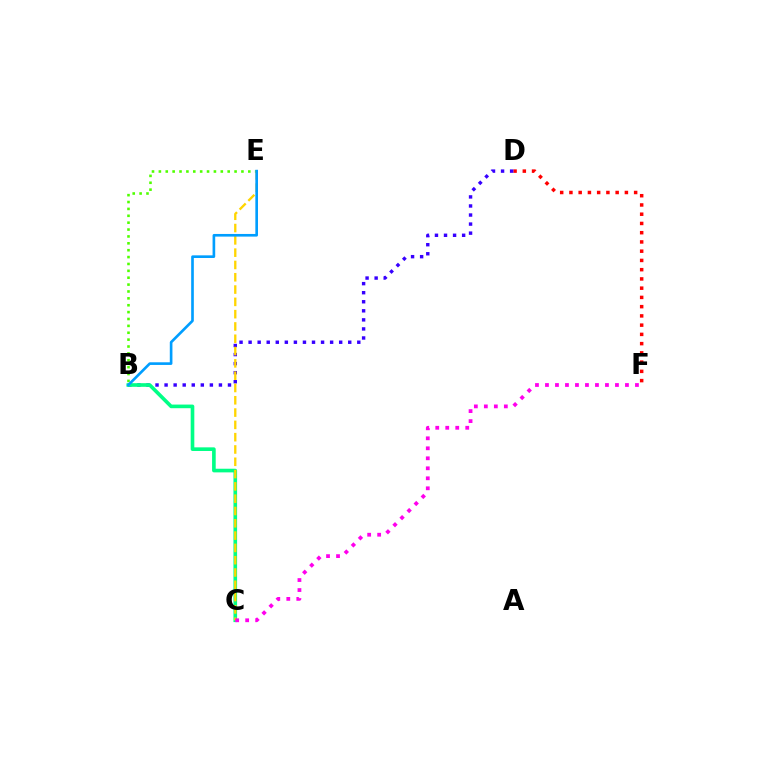{('D', 'F'): [{'color': '#ff0000', 'line_style': 'dotted', 'thickness': 2.51}], ('B', 'D'): [{'color': '#3700ff', 'line_style': 'dotted', 'thickness': 2.46}], ('B', 'E'): [{'color': '#4fff00', 'line_style': 'dotted', 'thickness': 1.87}, {'color': '#009eff', 'line_style': 'solid', 'thickness': 1.9}], ('B', 'C'): [{'color': '#00ff86', 'line_style': 'solid', 'thickness': 2.62}], ('C', 'E'): [{'color': '#ffd500', 'line_style': 'dashed', 'thickness': 1.67}], ('C', 'F'): [{'color': '#ff00ed', 'line_style': 'dotted', 'thickness': 2.72}]}